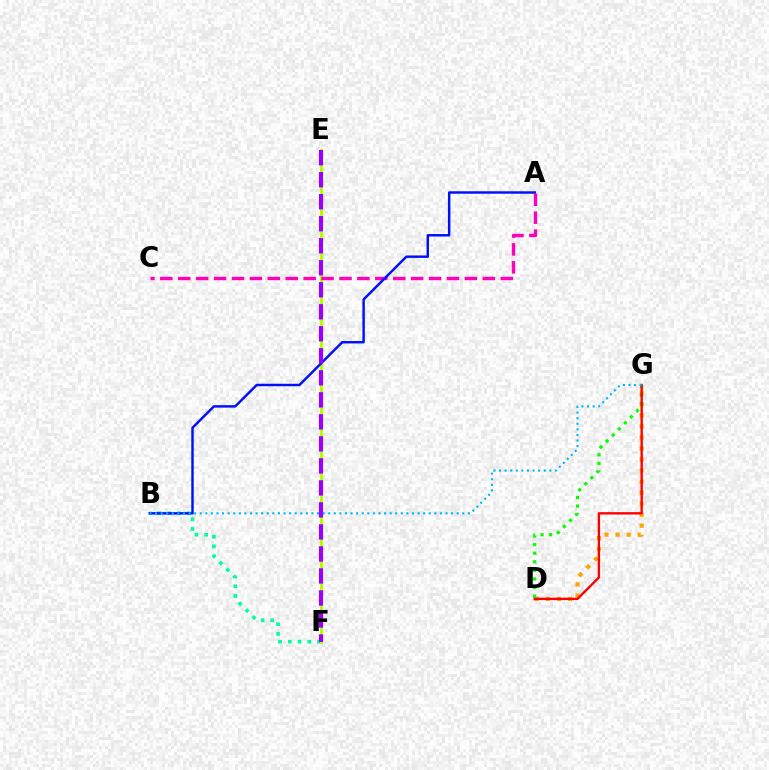{('B', 'F'): [{'color': '#00ff9d', 'line_style': 'dotted', 'thickness': 2.64}], ('D', 'G'): [{'color': '#ffa500', 'line_style': 'dotted', 'thickness': 3.0}, {'color': '#08ff00', 'line_style': 'dotted', 'thickness': 2.33}, {'color': '#ff0000', 'line_style': 'solid', 'thickness': 1.71}], ('E', 'F'): [{'color': '#b3ff00', 'line_style': 'solid', 'thickness': 2.21}, {'color': '#9b00ff', 'line_style': 'dashed', 'thickness': 2.99}], ('A', 'C'): [{'color': '#ff00bd', 'line_style': 'dashed', 'thickness': 2.43}], ('A', 'B'): [{'color': '#0010ff', 'line_style': 'solid', 'thickness': 1.76}], ('B', 'G'): [{'color': '#00b5ff', 'line_style': 'dotted', 'thickness': 1.52}]}